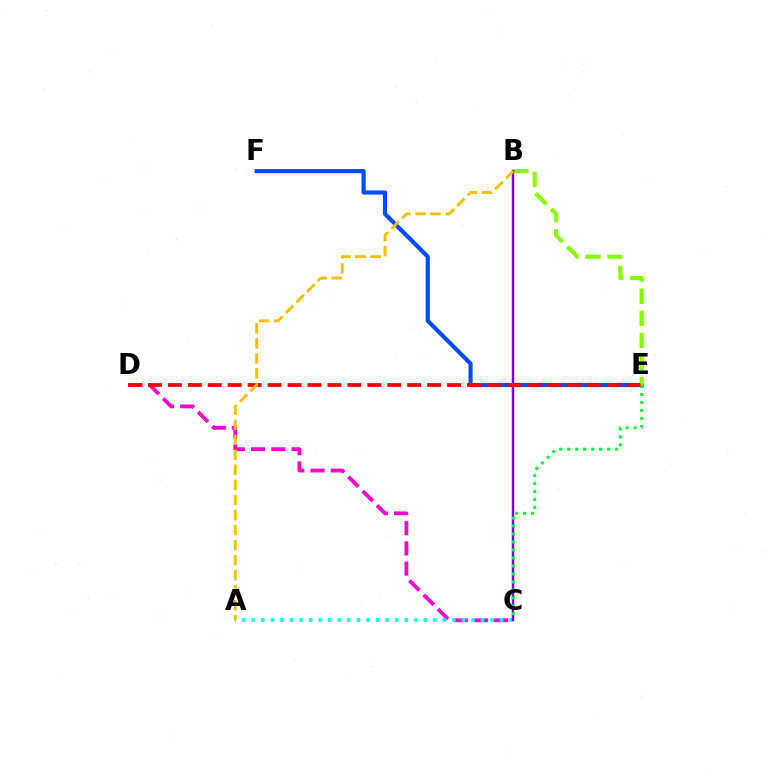{('E', 'F'): [{'color': '#004bff', 'line_style': 'solid', 'thickness': 2.98}], ('B', 'E'): [{'color': '#84ff00', 'line_style': 'dashed', 'thickness': 3.0}], ('C', 'D'): [{'color': '#ff00cf', 'line_style': 'dashed', 'thickness': 2.75}], ('A', 'C'): [{'color': '#00fff6', 'line_style': 'dotted', 'thickness': 2.6}], ('B', 'C'): [{'color': '#7200ff', 'line_style': 'solid', 'thickness': 1.74}], ('C', 'E'): [{'color': '#00ff39', 'line_style': 'dotted', 'thickness': 2.17}], ('D', 'E'): [{'color': '#ff0000', 'line_style': 'dashed', 'thickness': 2.71}], ('A', 'B'): [{'color': '#ffbd00', 'line_style': 'dashed', 'thickness': 2.04}]}